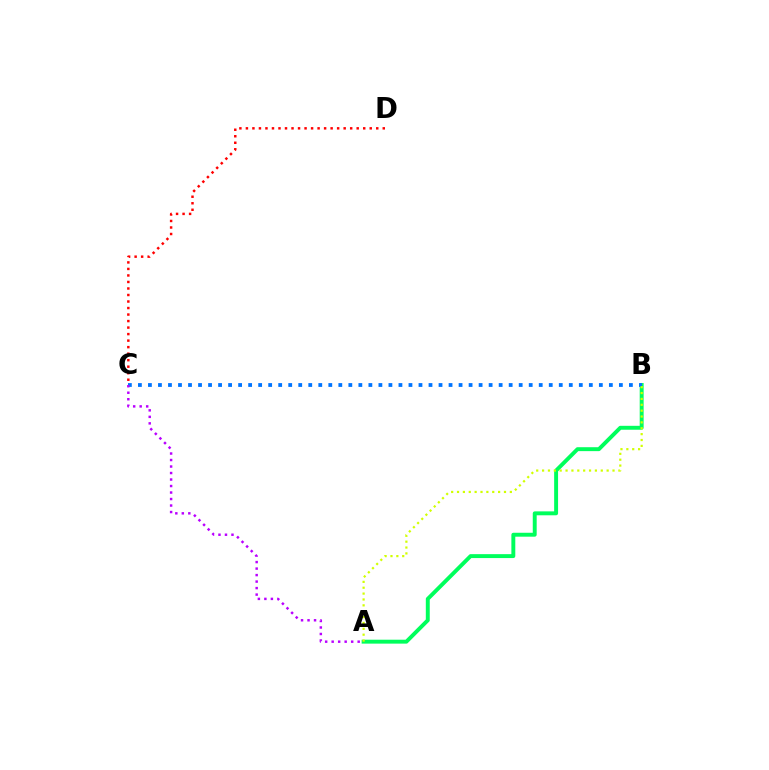{('A', 'B'): [{'color': '#00ff5c', 'line_style': 'solid', 'thickness': 2.82}, {'color': '#d1ff00', 'line_style': 'dotted', 'thickness': 1.59}], ('B', 'C'): [{'color': '#0074ff', 'line_style': 'dotted', 'thickness': 2.72}], ('C', 'D'): [{'color': '#ff0000', 'line_style': 'dotted', 'thickness': 1.77}], ('A', 'C'): [{'color': '#b900ff', 'line_style': 'dotted', 'thickness': 1.77}]}